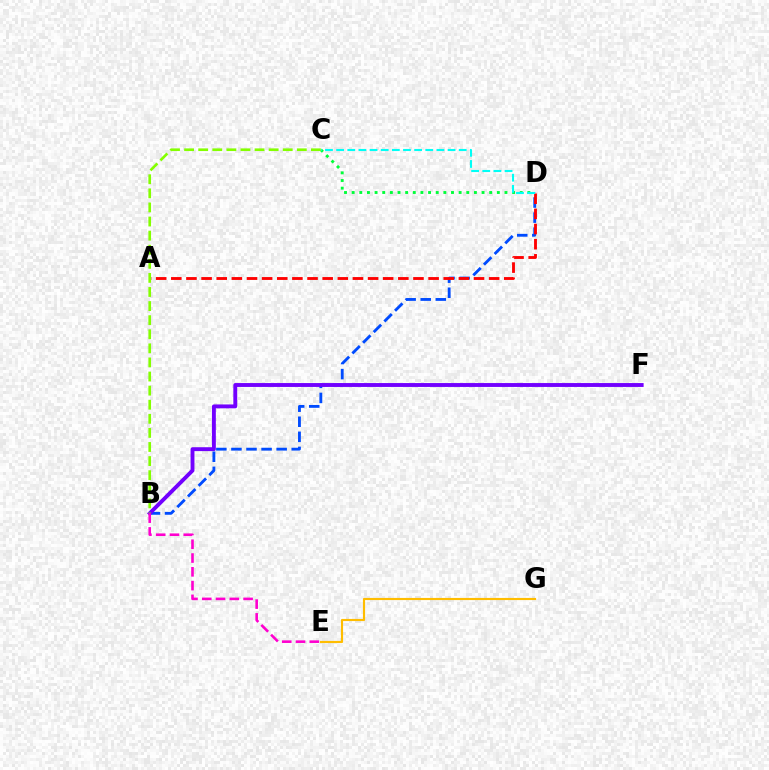{('B', 'D'): [{'color': '#004bff', 'line_style': 'dashed', 'thickness': 2.05}], ('B', 'F'): [{'color': '#7200ff', 'line_style': 'solid', 'thickness': 2.8}], ('E', 'G'): [{'color': '#ffbd00', 'line_style': 'solid', 'thickness': 1.55}], ('A', 'D'): [{'color': '#ff0000', 'line_style': 'dashed', 'thickness': 2.06}], ('C', 'D'): [{'color': '#00ff39', 'line_style': 'dotted', 'thickness': 2.08}, {'color': '#00fff6', 'line_style': 'dashed', 'thickness': 1.51}], ('B', 'C'): [{'color': '#84ff00', 'line_style': 'dashed', 'thickness': 1.91}], ('B', 'E'): [{'color': '#ff00cf', 'line_style': 'dashed', 'thickness': 1.87}]}